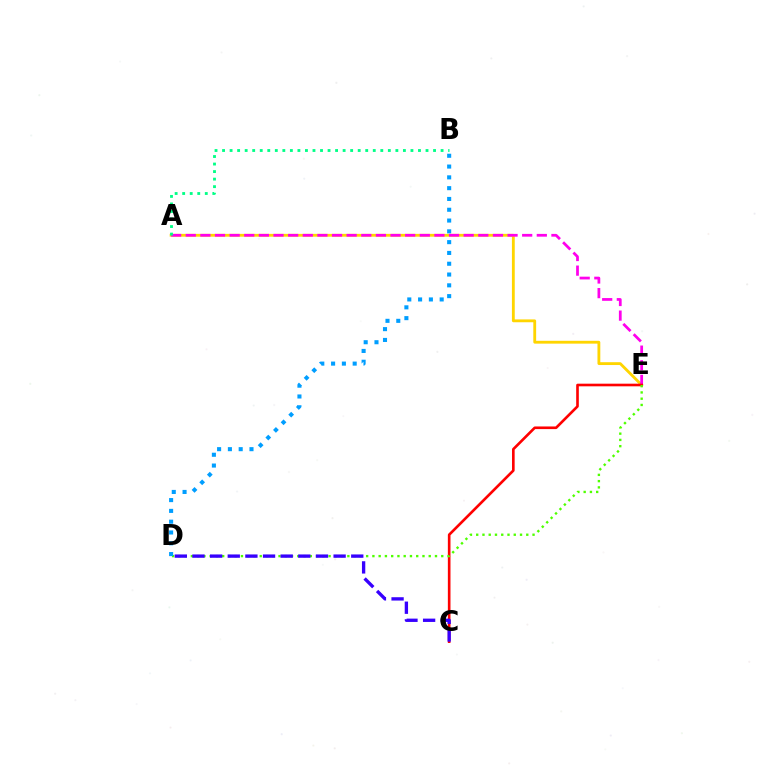{('A', 'E'): [{'color': '#ffd500', 'line_style': 'solid', 'thickness': 2.04}, {'color': '#ff00ed', 'line_style': 'dashed', 'thickness': 1.99}], ('C', 'E'): [{'color': '#ff0000', 'line_style': 'solid', 'thickness': 1.9}], ('D', 'E'): [{'color': '#4fff00', 'line_style': 'dotted', 'thickness': 1.7}], ('C', 'D'): [{'color': '#3700ff', 'line_style': 'dashed', 'thickness': 2.4}], ('B', 'D'): [{'color': '#009eff', 'line_style': 'dotted', 'thickness': 2.93}], ('A', 'B'): [{'color': '#00ff86', 'line_style': 'dotted', 'thickness': 2.05}]}